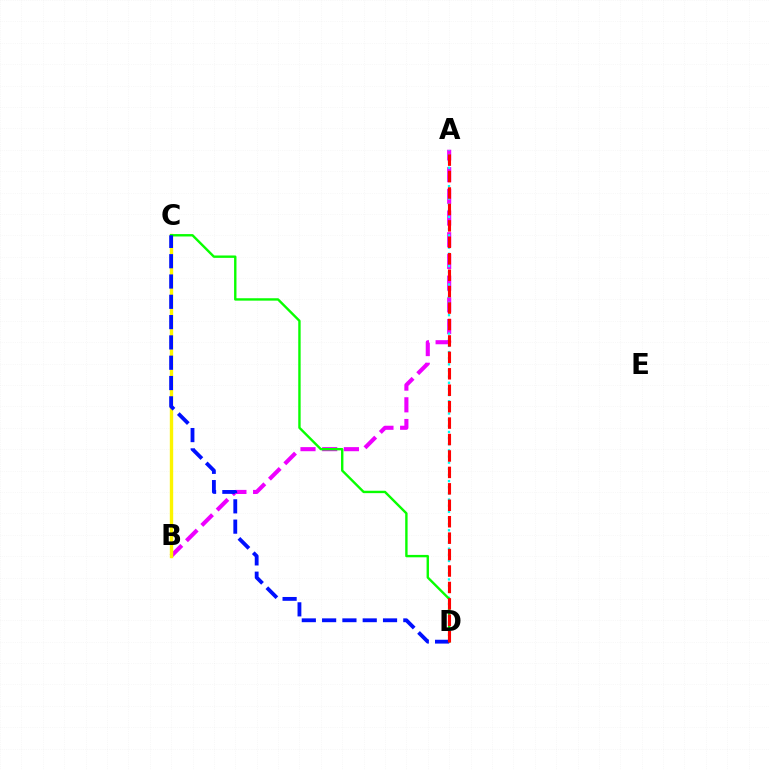{('A', 'B'): [{'color': '#ee00ff', 'line_style': 'dashed', 'thickness': 2.95}], ('B', 'C'): [{'color': '#fcf500', 'line_style': 'solid', 'thickness': 2.43}], ('A', 'D'): [{'color': '#00fff6', 'line_style': 'dotted', 'thickness': 1.67}, {'color': '#ff0000', 'line_style': 'dashed', 'thickness': 2.23}], ('C', 'D'): [{'color': '#08ff00', 'line_style': 'solid', 'thickness': 1.72}, {'color': '#0010ff', 'line_style': 'dashed', 'thickness': 2.76}]}